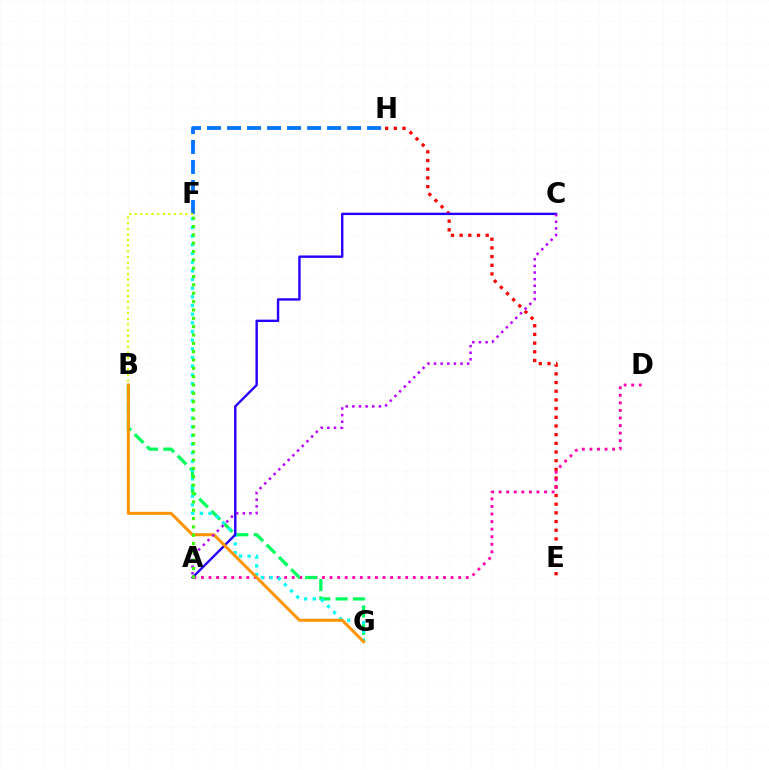{('E', 'H'): [{'color': '#ff0000', 'line_style': 'dotted', 'thickness': 2.36}], ('A', 'D'): [{'color': '#ff00ac', 'line_style': 'dotted', 'thickness': 2.06}], ('F', 'H'): [{'color': '#0074ff', 'line_style': 'dashed', 'thickness': 2.72}], ('B', 'G'): [{'color': '#00ff5c', 'line_style': 'dashed', 'thickness': 2.35}, {'color': '#ff9400', 'line_style': 'solid', 'thickness': 2.18}], ('F', 'G'): [{'color': '#00fff6', 'line_style': 'dotted', 'thickness': 2.35}], ('A', 'C'): [{'color': '#2500ff', 'line_style': 'solid', 'thickness': 1.72}, {'color': '#b900ff', 'line_style': 'dotted', 'thickness': 1.8}], ('B', 'F'): [{'color': '#d1ff00', 'line_style': 'dotted', 'thickness': 1.53}], ('A', 'F'): [{'color': '#3dff00', 'line_style': 'dotted', 'thickness': 2.27}]}